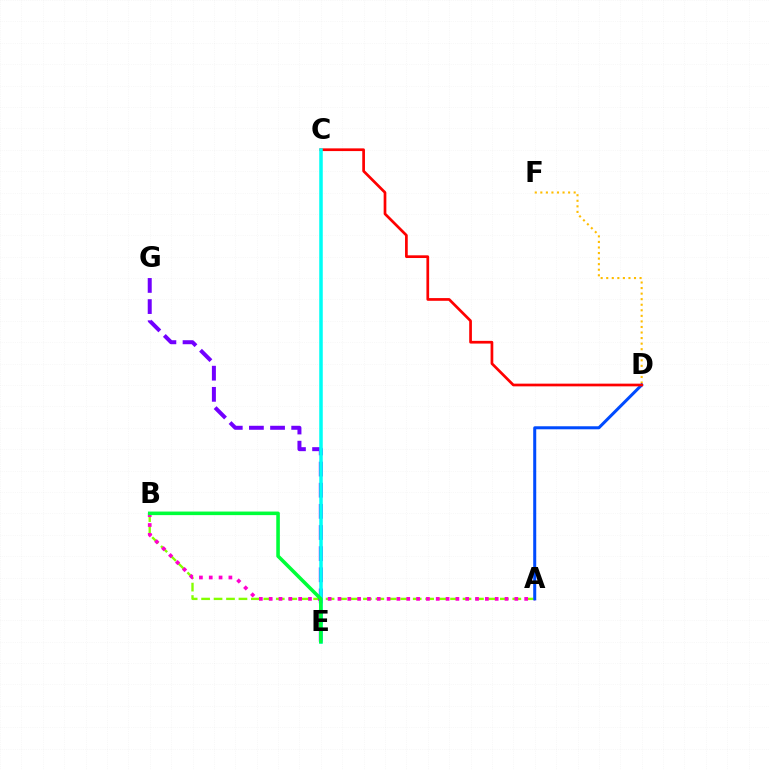{('D', 'F'): [{'color': '#ffbd00', 'line_style': 'dotted', 'thickness': 1.51}], ('A', 'B'): [{'color': '#84ff00', 'line_style': 'dashed', 'thickness': 1.69}, {'color': '#ff00cf', 'line_style': 'dotted', 'thickness': 2.67}], ('A', 'D'): [{'color': '#004bff', 'line_style': 'solid', 'thickness': 2.18}], ('E', 'G'): [{'color': '#7200ff', 'line_style': 'dashed', 'thickness': 2.87}], ('C', 'D'): [{'color': '#ff0000', 'line_style': 'solid', 'thickness': 1.95}], ('C', 'E'): [{'color': '#00fff6', 'line_style': 'solid', 'thickness': 2.54}], ('B', 'E'): [{'color': '#00ff39', 'line_style': 'solid', 'thickness': 2.57}]}